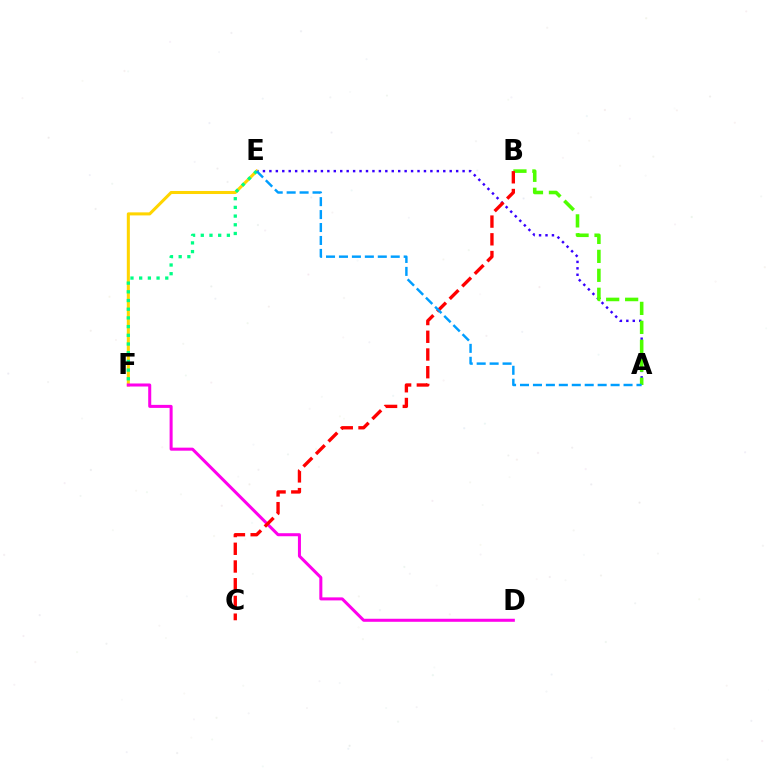{('A', 'E'): [{'color': '#3700ff', 'line_style': 'dotted', 'thickness': 1.75}, {'color': '#009eff', 'line_style': 'dashed', 'thickness': 1.76}], ('E', 'F'): [{'color': '#ffd500', 'line_style': 'solid', 'thickness': 2.19}, {'color': '#00ff86', 'line_style': 'dotted', 'thickness': 2.36}], ('D', 'F'): [{'color': '#ff00ed', 'line_style': 'solid', 'thickness': 2.18}], ('A', 'B'): [{'color': '#4fff00', 'line_style': 'dashed', 'thickness': 2.58}], ('B', 'C'): [{'color': '#ff0000', 'line_style': 'dashed', 'thickness': 2.41}]}